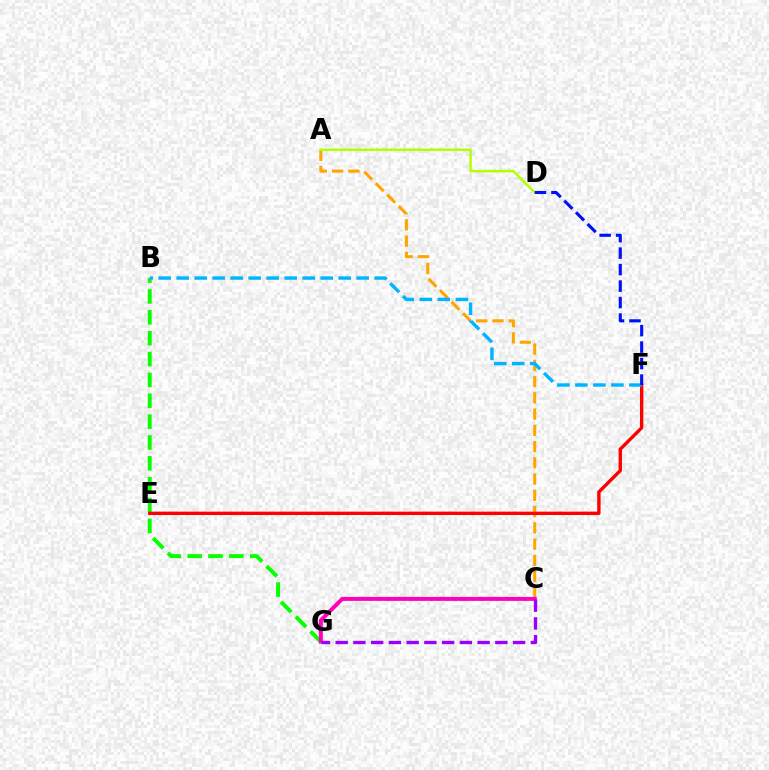{('B', 'G'): [{'color': '#08ff00', 'line_style': 'dashed', 'thickness': 2.83}], ('C', 'G'): [{'color': '#00ff9d', 'line_style': 'dotted', 'thickness': 2.34}, {'color': '#ff00bd', 'line_style': 'solid', 'thickness': 2.86}, {'color': '#9b00ff', 'line_style': 'dashed', 'thickness': 2.41}], ('A', 'C'): [{'color': '#ffa500', 'line_style': 'dashed', 'thickness': 2.21}], ('E', 'F'): [{'color': '#ff0000', 'line_style': 'solid', 'thickness': 2.43}], ('B', 'F'): [{'color': '#00b5ff', 'line_style': 'dashed', 'thickness': 2.45}], ('A', 'D'): [{'color': '#b3ff00', 'line_style': 'solid', 'thickness': 1.77}], ('D', 'F'): [{'color': '#0010ff', 'line_style': 'dashed', 'thickness': 2.24}]}